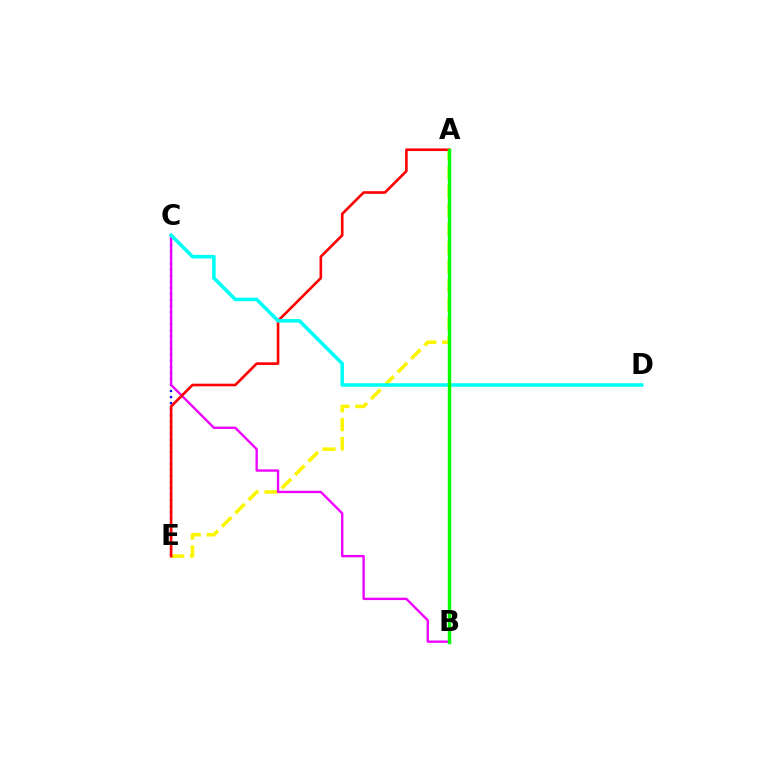{('C', 'E'): [{'color': '#0010ff', 'line_style': 'dotted', 'thickness': 1.65}], ('A', 'E'): [{'color': '#fcf500', 'line_style': 'dashed', 'thickness': 2.57}, {'color': '#ff0000', 'line_style': 'solid', 'thickness': 1.89}], ('B', 'C'): [{'color': '#ee00ff', 'line_style': 'solid', 'thickness': 1.7}], ('C', 'D'): [{'color': '#00fff6', 'line_style': 'solid', 'thickness': 2.56}], ('A', 'B'): [{'color': '#08ff00', 'line_style': 'solid', 'thickness': 2.47}]}